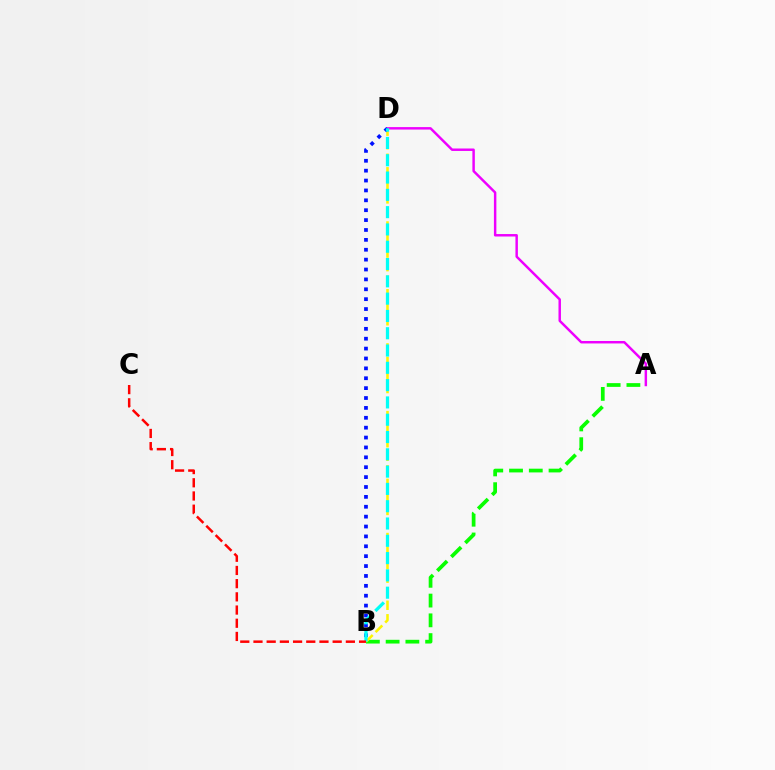{('A', 'D'): [{'color': '#ee00ff', 'line_style': 'solid', 'thickness': 1.77}], ('A', 'B'): [{'color': '#08ff00', 'line_style': 'dashed', 'thickness': 2.68}], ('B', 'D'): [{'color': '#fcf500', 'line_style': 'dashed', 'thickness': 1.84}, {'color': '#0010ff', 'line_style': 'dotted', 'thickness': 2.69}, {'color': '#00fff6', 'line_style': 'dashed', 'thickness': 2.35}], ('B', 'C'): [{'color': '#ff0000', 'line_style': 'dashed', 'thickness': 1.79}]}